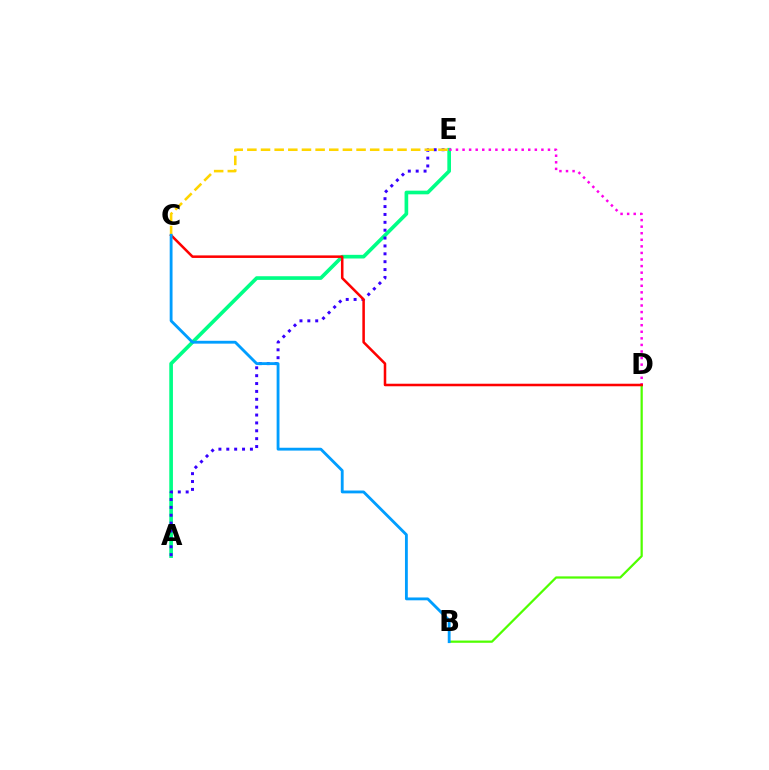{('B', 'D'): [{'color': '#4fff00', 'line_style': 'solid', 'thickness': 1.61}], ('A', 'E'): [{'color': '#00ff86', 'line_style': 'solid', 'thickness': 2.63}, {'color': '#3700ff', 'line_style': 'dotted', 'thickness': 2.14}], ('D', 'E'): [{'color': '#ff00ed', 'line_style': 'dotted', 'thickness': 1.79}], ('C', 'D'): [{'color': '#ff0000', 'line_style': 'solid', 'thickness': 1.83}], ('C', 'E'): [{'color': '#ffd500', 'line_style': 'dashed', 'thickness': 1.85}], ('B', 'C'): [{'color': '#009eff', 'line_style': 'solid', 'thickness': 2.04}]}